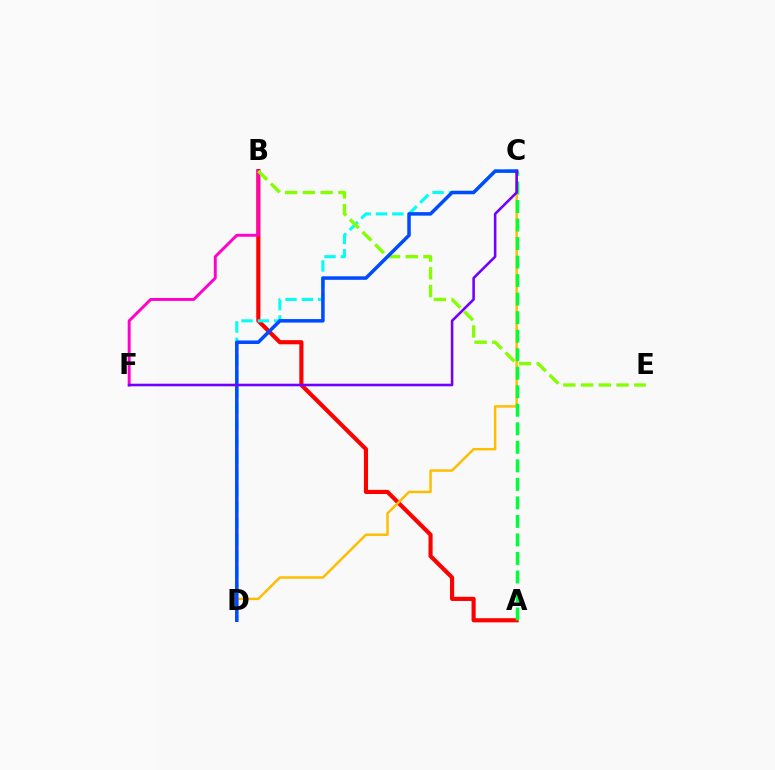{('A', 'B'): [{'color': '#ff0000', 'line_style': 'solid', 'thickness': 2.98}], ('B', 'F'): [{'color': '#ff00cf', 'line_style': 'solid', 'thickness': 2.12}], ('C', 'D'): [{'color': '#00fff6', 'line_style': 'dashed', 'thickness': 2.22}, {'color': '#ffbd00', 'line_style': 'solid', 'thickness': 1.77}, {'color': '#004bff', 'line_style': 'solid', 'thickness': 2.53}], ('B', 'E'): [{'color': '#84ff00', 'line_style': 'dashed', 'thickness': 2.41}], ('A', 'C'): [{'color': '#00ff39', 'line_style': 'dashed', 'thickness': 2.52}], ('C', 'F'): [{'color': '#7200ff', 'line_style': 'solid', 'thickness': 1.85}]}